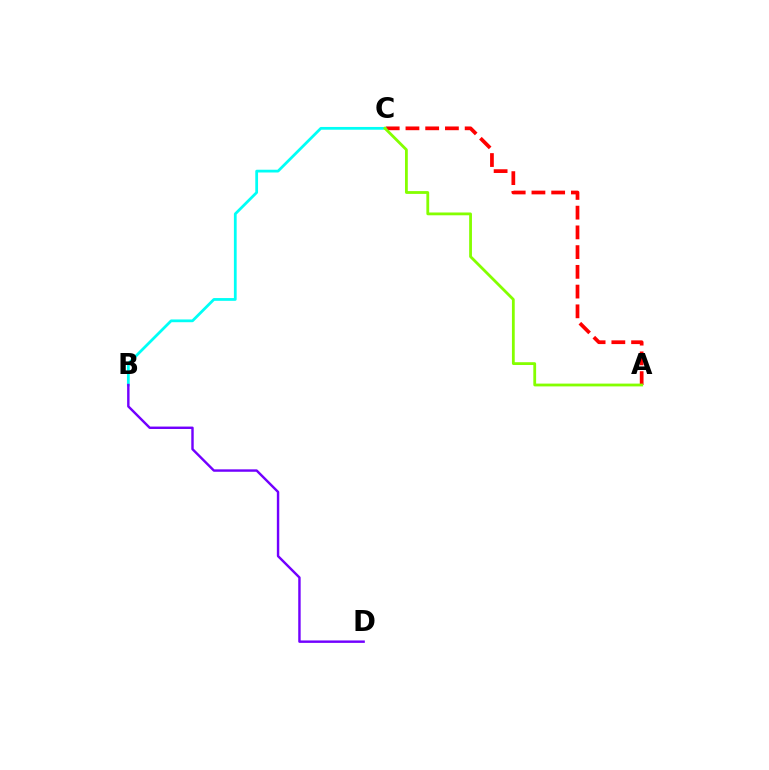{('A', 'C'): [{'color': '#ff0000', 'line_style': 'dashed', 'thickness': 2.68}, {'color': '#84ff00', 'line_style': 'solid', 'thickness': 2.01}], ('B', 'C'): [{'color': '#00fff6', 'line_style': 'solid', 'thickness': 1.99}], ('B', 'D'): [{'color': '#7200ff', 'line_style': 'solid', 'thickness': 1.75}]}